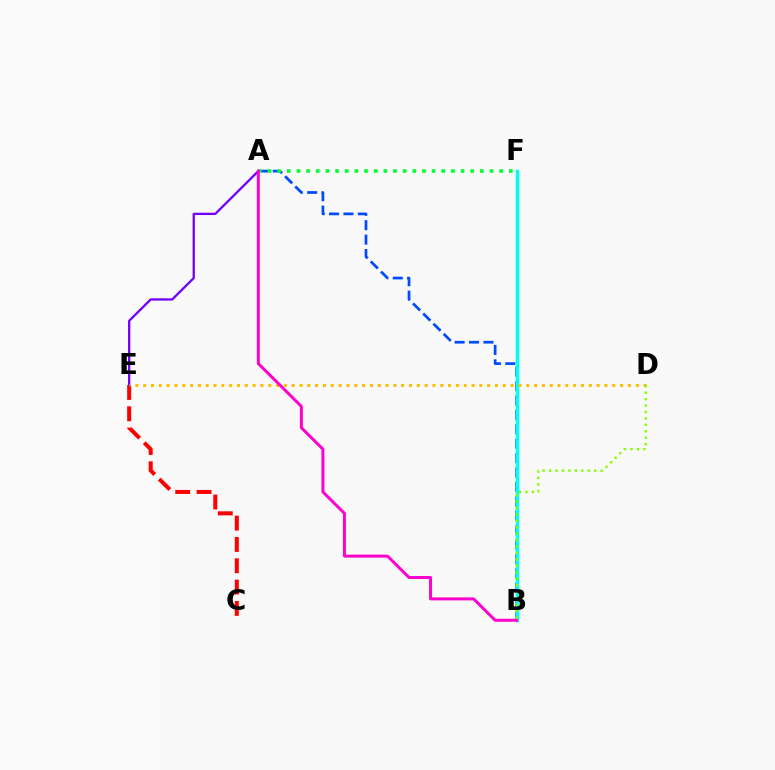{('A', 'B'): [{'color': '#004bff', 'line_style': 'dashed', 'thickness': 1.96}, {'color': '#ff00cf', 'line_style': 'solid', 'thickness': 2.14}], ('C', 'E'): [{'color': '#ff0000', 'line_style': 'dashed', 'thickness': 2.9}], ('A', 'E'): [{'color': '#7200ff', 'line_style': 'solid', 'thickness': 1.65}], ('B', 'F'): [{'color': '#00fff6', 'line_style': 'solid', 'thickness': 2.51}], ('D', 'E'): [{'color': '#ffbd00', 'line_style': 'dotted', 'thickness': 2.12}], ('A', 'F'): [{'color': '#00ff39', 'line_style': 'dotted', 'thickness': 2.62}], ('B', 'D'): [{'color': '#84ff00', 'line_style': 'dotted', 'thickness': 1.75}]}